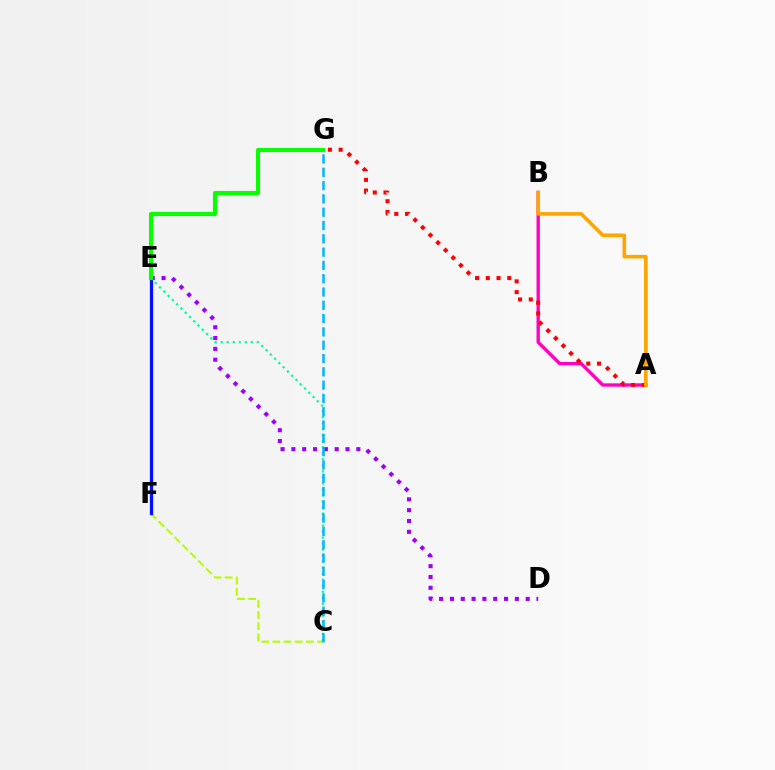{('C', 'F'): [{'color': '#b3ff00', 'line_style': 'dashed', 'thickness': 1.52}], ('D', 'E'): [{'color': '#9b00ff', 'line_style': 'dotted', 'thickness': 2.94}], ('C', 'E'): [{'color': '#00ff9d', 'line_style': 'dotted', 'thickness': 1.64}], ('C', 'G'): [{'color': '#00b5ff', 'line_style': 'dashed', 'thickness': 1.81}], ('A', 'B'): [{'color': '#ff00bd', 'line_style': 'solid', 'thickness': 2.4}, {'color': '#ffa500', 'line_style': 'solid', 'thickness': 2.61}], ('A', 'G'): [{'color': '#ff0000', 'line_style': 'dotted', 'thickness': 2.91}], ('E', 'F'): [{'color': '#0010ff', 'line_style': 'solid', 'thickness': 2.35}], ('E', 'G'): [{'color': '#08ff00', 'line_style': 'solid', 'thickness': 2.96}]}